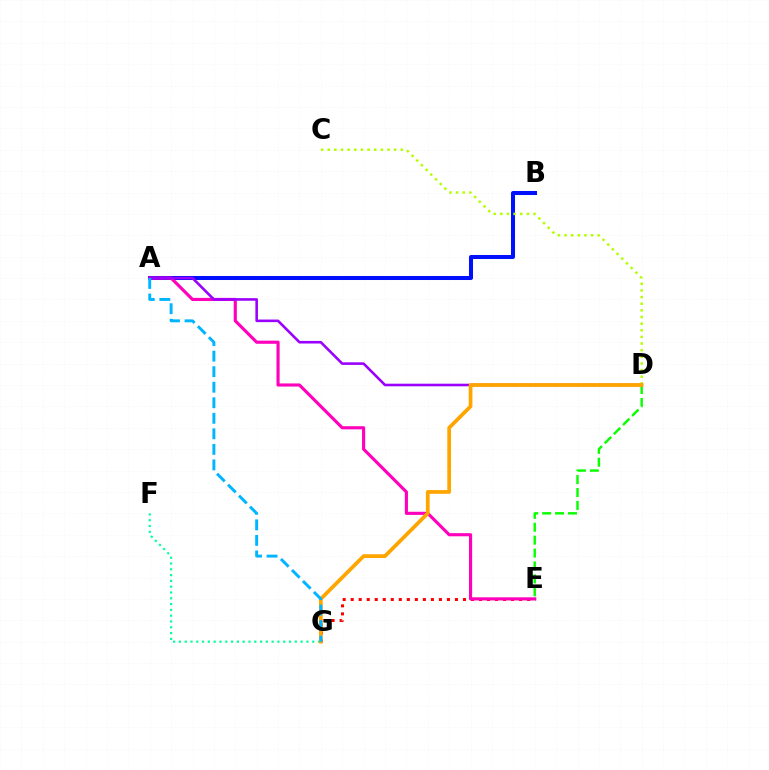{('E', 'G'): [{'color': '#ff0000', 'line_style': 'dotted', 'thickness': 2.18}], ('A', 'B'): [{'color': '#0010ff', 'line_style': 'solid', 'thickness': 2.9}], ('A', 'E'): [{'color': '#ff00bd', 'line_style': 'solid', 'thickness': 2.26}], ('C', 'D'): [{'color': '#b3ff00', 'line_style': 'dotted', 'thickness': 1.8}], ('D', 'E'): [{'color': '#08ff00', 'line_style': 'dashed', 'thickness': 1.75}], ('A', 'D'): [{'color': '#9b00ff', 'line_style': 'solid', 'thickness': 1.87}], ('F', 'G'): [{'color': '#00ff9d', 'line_style': 'dotted', 'thickness': 1.57}], ('D', 'G'): [{'color': '#ffa500', 'line_style': 'solid', 'thickness': 2.7}], ('A', 'G'): [{'color': '#00b5ff', 'line_style': 'dashed', 'thickness': 2.11}]}